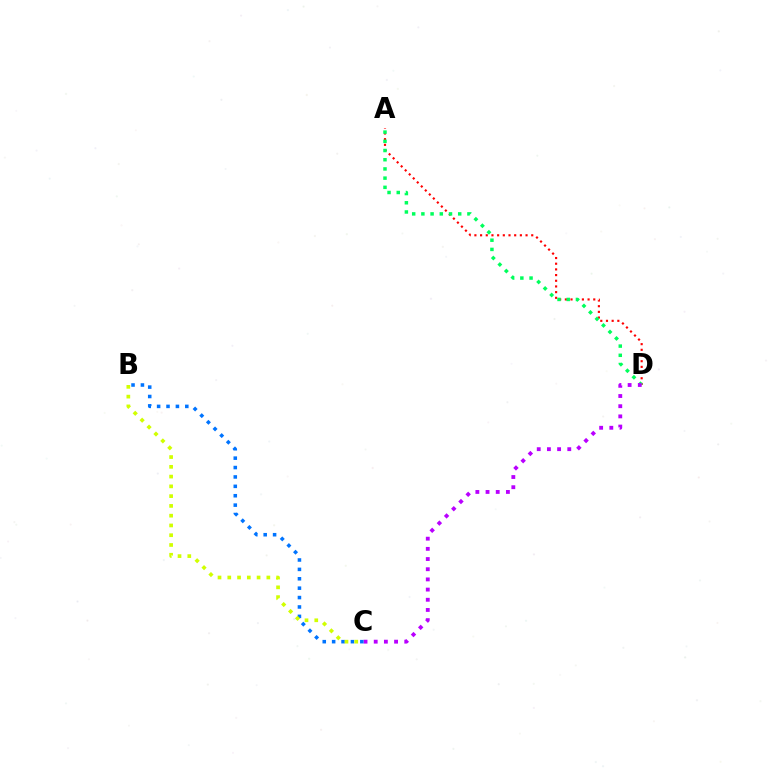{('A', 'D'): [{'color': '#ff0000', 'line_style': 'dotted', 'thickness': 1.54}, {'color': '#00ff5c', 'line_style': 'dotted', 'thickness': 2.5}], ('C', 'D'): [{'color': '#b900ff', 'line_style': 'dotted', 'thickness': 2.77}], ('B', 'C'): [{'color': '#0074ff', 'line_style': 'dotted', 'thickness': 2.55}, {'color': '#d1ff00', 'line_style': 'dotted', 'thickness': 2.65}]}